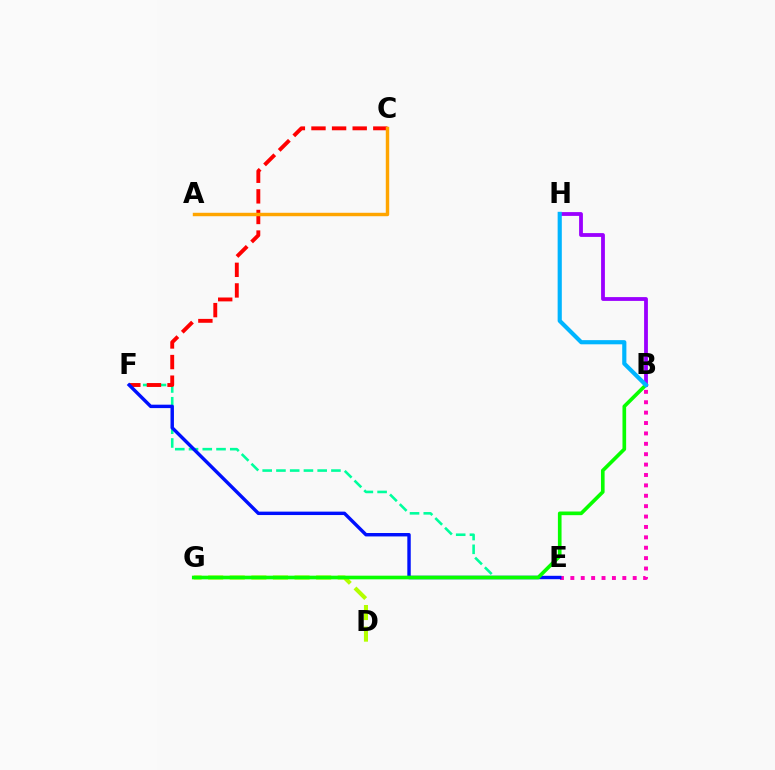{('D', 'G'): [{'color': '#b3ff00', 'line_style': 'dashed', 'thickness': 2.93}], ('B', 'E'): [{'color': '#ff00bd', 'line_style': 'dotted', 'thickness': 2.82}], ('B', 'H'): [{'color': '#9b00ff', 'line_style': 'solid', 'thickness': 2.74}, {'color': '#00b5ff', 'line_style': 'solid', 'thickness': 3.0}], ('E', 'F'): [{'color': '#00ff9d', 'line_style': 'dashed', 'thickness': 1.87}, {'color': '#0010ff', 'line_style': 'solid', 'thickness': 2.46}], ('C', 'F'): [{'color': '#ff0000', 'line_style': 'dashed', 'thickness': 2.8}], ('B', 'G'): [{'color': '#08ff00', 'line_style': 'solid', 'thickness': 2.63}], ('A', 'C'): [{'color': '#ffa500', 'line_style': 'solid', 'thickness': 2.47}]}